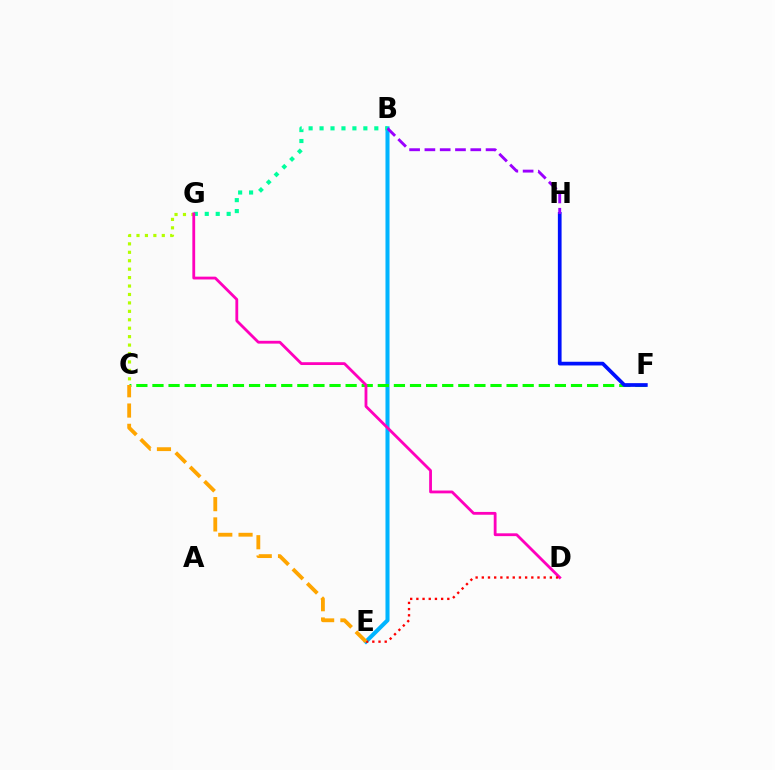{('B', 'E'): [{'color': '#00b5ff', 'line_style': 'solid', 'thickness': 2.92}], ('B', 'G'): [{'color': '#00ff9d', 'line_style': 'dotted', 'thickness': 2.98}], ('C', 'F'): [{'color': '#08ff00', 'line_style': 'dashed', 'thickness': 2.19}], ('F', 'H'): [{'color': '#0010ff', 'line_style': 'solid', 'thickness': 2.67}], ('B', 'H'): [{'color': '#9b00ff', 'line_style': 'dashed', 'thickness': 2.08}], ('C', 'G'): [{'color': '#b3ff00', 'line_style': 'dotted', 'thickness': 2.29}], ('D', 'G'): [{'color': '#ff00bd', 'line_style': 'solid', 'thickness': 2.02}], ('D', 'E'): [{'color': '#ff0000', 'line_style': 'dotted', 'thickness': 1.68}], ('C', 'E'): [{'color': '#ffa500', 'line_style': 'dashed', 'thickness': 2.76}]}